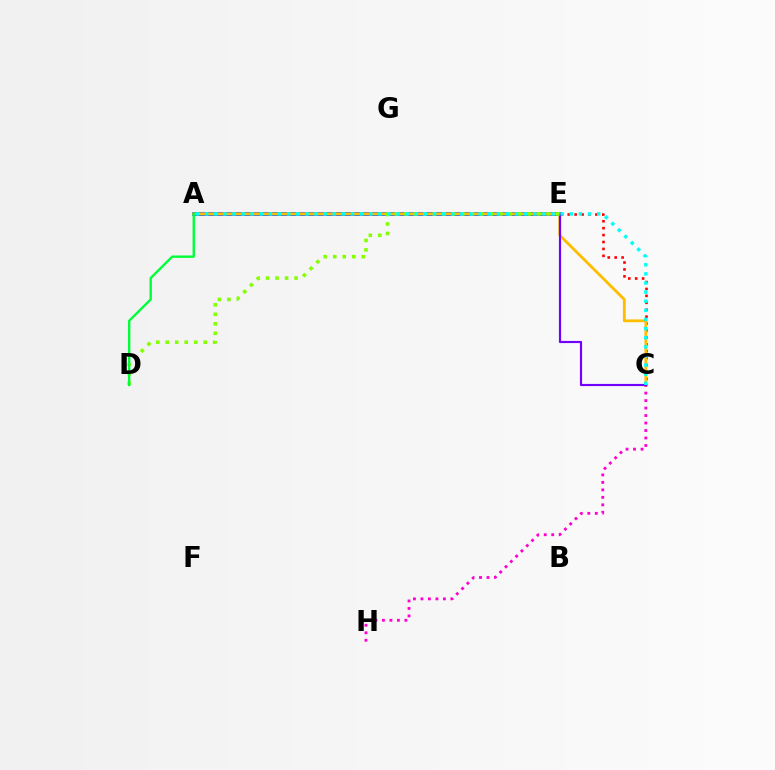{('C', 'H'): [{'color': '#ff00cf', 'line_style': 'dotted', 'thickness': 2.03}], ('C', 'E'): [{'color': '#ff0000', 'line_style': 'dotted', 'thickness': 1.88}, {'color': '#7200ff', 'line_style': 'solid', 'thickness': 1.56}], ('A', 'E'): [{'color': '#004bff', 'line_style': 'solid', 'thickness': 2.66}], ('A', 'C'): [{'color': '#ffbd00', 'line_style': 'solid', 'thickness': 2.0}, {'color': '#00fff6', 'line_style': 'dotted', 'thickness': 2.48}], ('D', 'E'): [{'color': '#84ff00', 'line_style': 'dotted', 'thickness': 2.58}], ('A', 'D'): [{'color': '#00ff39', 'line_style': 'solid', 'thickness': 1.71}]}